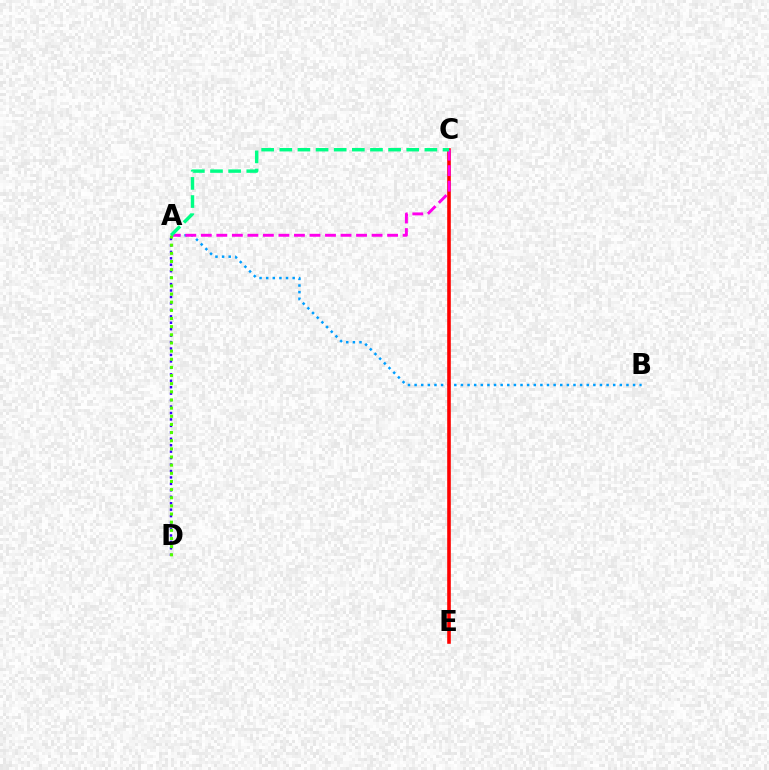{('A', 'B'): [{'color': '#009eff', 'line_style': 'dotted', 'thickness': 1.8}], ('C', 'E'): [{'color': '#ffd500', 'line_style': 'dashed', 'thickness': 1.63}, {'color': '#ff0000', 'line_style': 'solid', 'thickness': 2.59}], ('A', 'D'): [{'color': '#3700ff', 'line_style': 'dotted', 'thickness': 1.75}, {'color': '#4fff00', 'line_style': 'dotted', 'thickness': 2.21}], ('A', 'C'): [{'color': '#ff00ed', 'line_style': 'dashed', 'thickness': 2.11}, {'color': '#00ff86', 'line_style': 'dashed', 'thickness': 2.46}]}